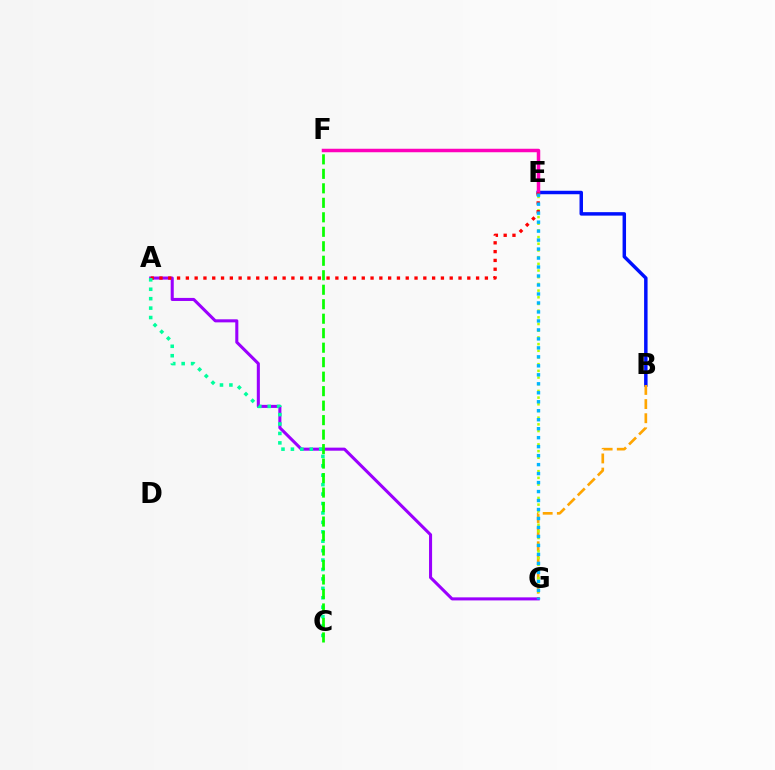{('B', 'E'): [{'color': '#0010ff', 'line_style': 'solid', 'thickness': 2.5}], ('B', 'G'): [{'color': '#ffa500', 'line_style': 'dashed', 'thickness': 1.92}], ('E', 'G'): [{'color': '#b3ff00', 'line_style': 'dotted', 'thickness': 1.82}, {'color': '#00b5ff', 'line_style': 'dotted', 'thickness': 2.44}], ('A', 'G'): [{'color': '#9b00ff', 'line_style': 'solid', 'thickness': 2.2}], ('E', 'F'): [{'color': '#ff00bd', 'line_style': 'solid', 'thickness': 2.51}], ('A', 'E'): [{'color': '#ff0000', 'line_style': 'dotted', 'thickness': 2.39}], ('A', 'C'): [{'color': '#00ff9d', 'line_style': 'dotted', 'thickness': 2.56}], ('C', 'F'): [{'color': '#08ff00', 'line_style': 'dashed', 'thickness': 1.97}]}